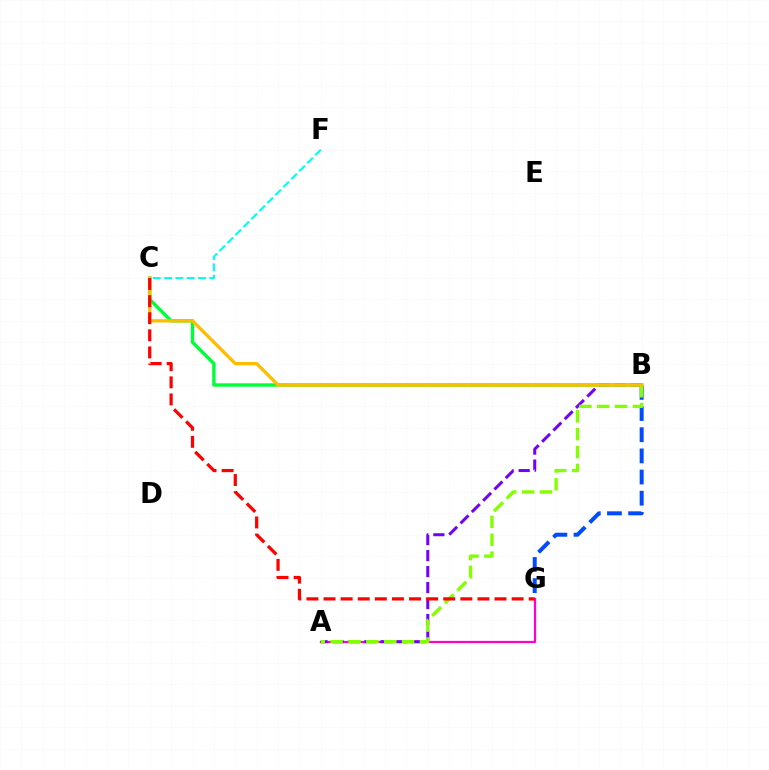{('A', 'G'): [{'color': '#ff00cf', 'line_style': 'solid', 'thickness': 1.62}], ('A', 'B'): [{'color': '#7200ff', 'line_style': 'dashed', 'thickness': 2.17}, {'color': '#84ff00', 'line_style': 'dashed', 'thickness': 2.43}], ('B', 'G'): [{'color': '#004bff', 'line_style': 'dashed', 'thickness': 2.88}], ('B', 'C'): [{'color': '#00ff39', 'line_style': 'solid', 'thickness': 2.44}, {'color': '#ffbd00', 'line_style': 'solid', 'thickness': 2.37}], ('C', 'F'): [{'color': '#00fff6', 'line_style': 'dashed', 'thickness': 1.53}], ('C', 'G'): [{'color': '#ff0000', 'line_style': 'dashed', 'thickness': 2.32}]}